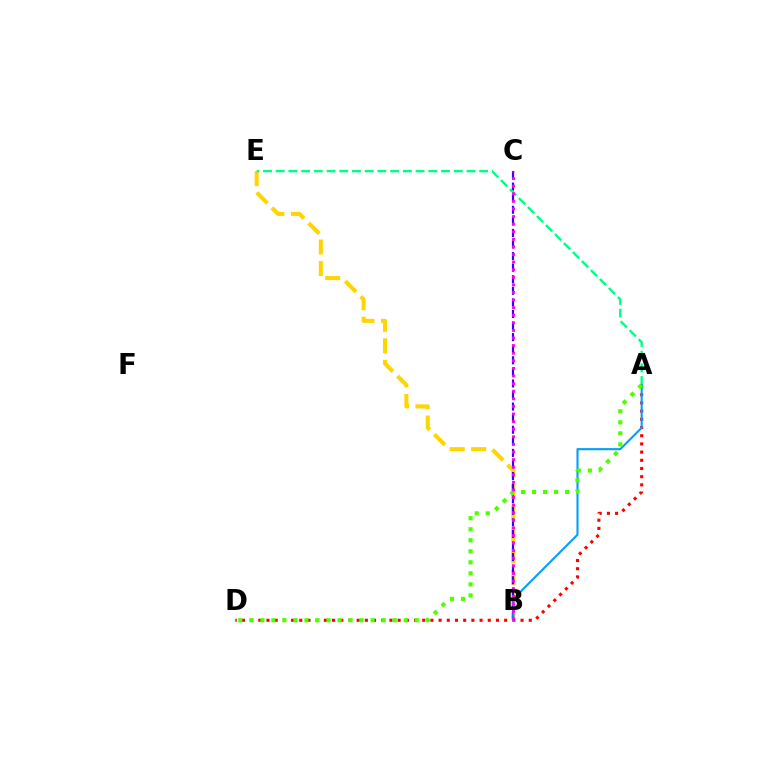{('B', 'E'): [{'color': '#ffd500', 'line_style': 'dashed', 'thickness': 2.92}], ('B', 'C'): [{'color': '#3700ff', 'line_style': 'dashed', 'thickness': 1.57}, {'color': '#ff00ed', 'line_style': 'dotted', 'thickness': 2.06}], ('A', 'E'): [{'color': '#00ff86', 'line_style': 'dashed', 'thickness': 1.73}], ('A', 'D'): [{'color': '#ff0000', 'line_style': 'dotted', 'thickness': 2.23}, {'color': '#4fff00', 'line_style': 'dotted', 'thickness': 3.0}], ('A', 'B'): [{'color': '#009eff', 'line_style': 'solid', 'thickness': 1.51}]}